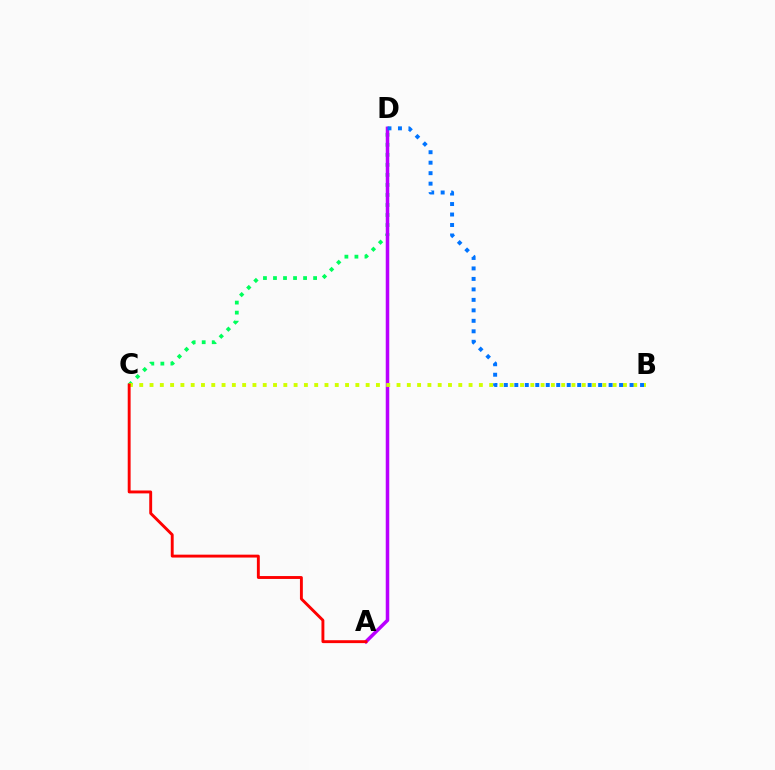{('C', 'D'): [{'color': '#00ff5c', 'line_style': 'dotted', 'thickness': 2.72}], ('A', 'D'): [{'color': '#b900ff', 'line_style': 'solid', 'thickness': 2.53}], ('B', 'C'): [{'color': '#d1ff00', 'line_style': 'dotted', 'thickness': 2.8}], ('A', 'C'): [{'color': '#ff0000', 'line_style': 'solid', 'thickness': 2.08}], ('B', 'D'): [{'color': '#0074ff', 'line_style': 'dotted', 'thickness': 2.85}]}